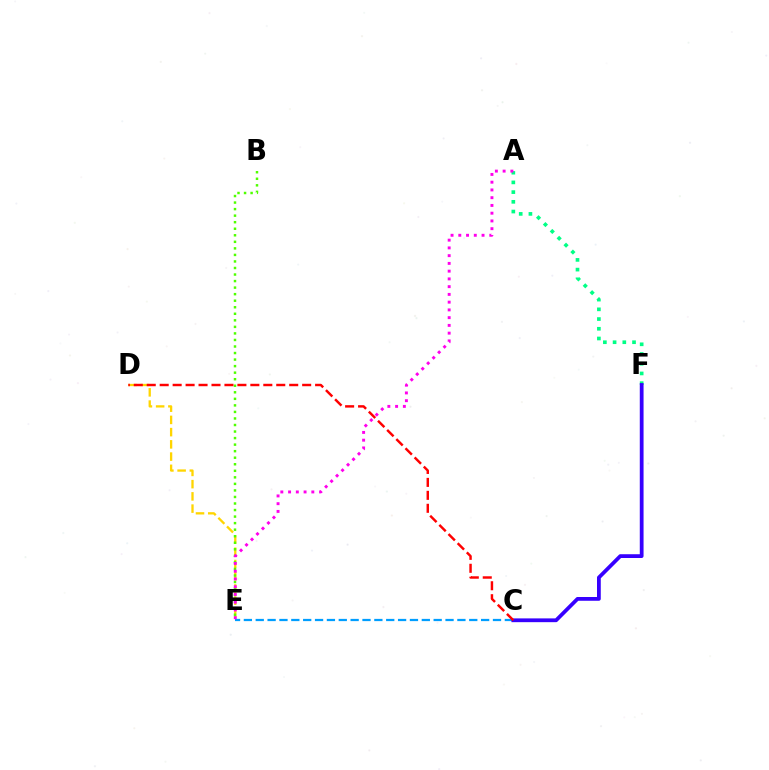{('D', 'E'): [{'color': '#ffd500', 'line_style': 'dashed', 'thickness': 1.66}], ('C', 'E'): [{'color': '#009eff', 'line_style': 'dashed', 'thickness': 1.61}], ('B', 'E'): [{'color': '#4fff00', 'line_style': 'dotted', 'thickness': 1.78}], ('A', 'F'): [{'color': '#00ff86', 'line_style': 'dotted', 'thickness': 2.64}], ('C', 'F'): [{'color': '#3700ff', 'line_style': 'solid', 'thickness': 2.72}], ('A', 'E'): [{'color': '#ff00ed', 'line_style': 'dotted', 'thickness': 2.11}], ('C', 'D'): [{'color': '#ff0000', 'line_style': 'dashed', 'thickness': 1.76}]}